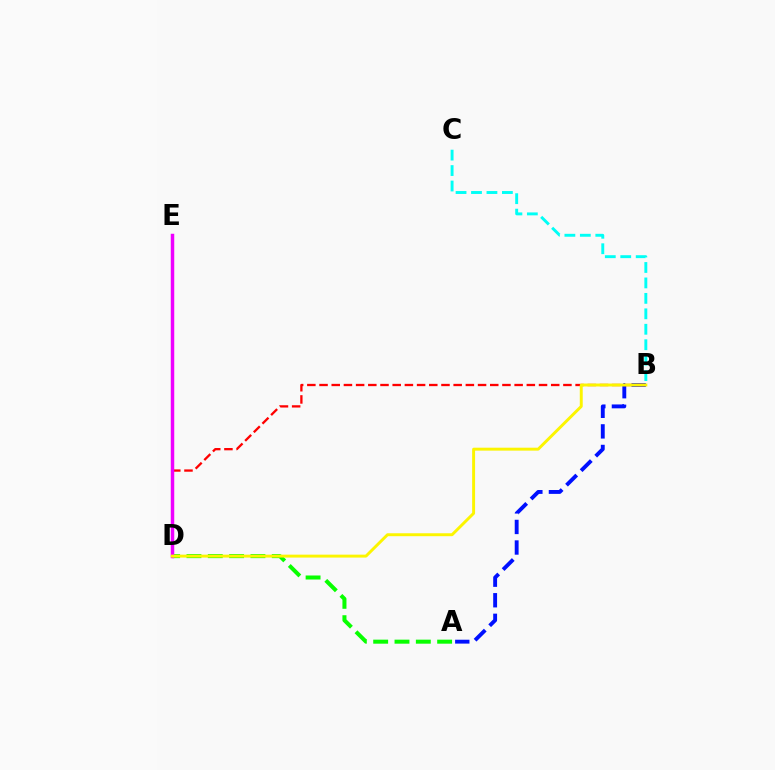{('A', 'B'): [{'color': '#0010ff', 'line_style': 'dashed', 'thickness': 2.79}], ('A', 'D'): [{'color': '#08ff00', 'line_style': 'dashed', 'thickness': 2.9}], ('B', 'D'): [{'color': '#ff0000', 'line_style': 'dashed', 'thickness': 1.66}, {'color': '#fcf500', 'line_style': 'solid', 'thickness': 2.11}], ('D', 'E'): [{'color': '#ee00ff', 'line_style': 'solid', 'thickness': 2.5}], ('B', 'C'): [{'color': '#00fff6', 'line_style': 'dashed', 'thickness': 2.1}]}